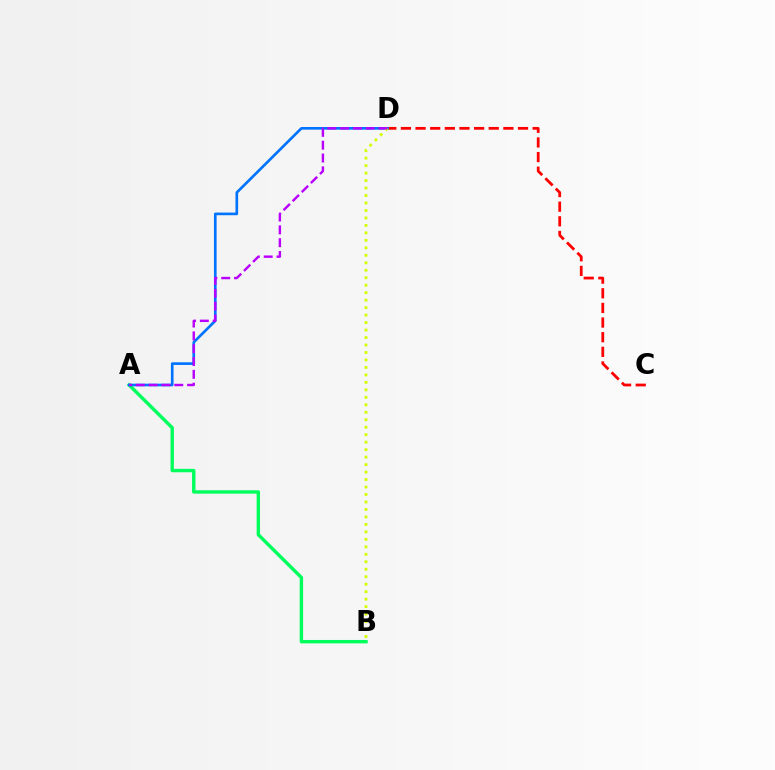{('C', 'D'): [{'color': '#ff0000', 'line_style': 'dashed', 'thickness': 1.99}], ('A', 'B'): [{'color': '#00ff5c', 'line_style': 'solid', 'thickness': 2.45}], ('A', 'D'): [{'color': '#0074ff', 'line_style': 'solid', 'thickness': 1.92}, {'color': '#b900ff', 'line_style': 'dashed', 'thickness': 1.74}], ('B', 'D'): [{'color': '#d1ff00', 'line_style': 'dotted', 'thickness': 2.03}]}